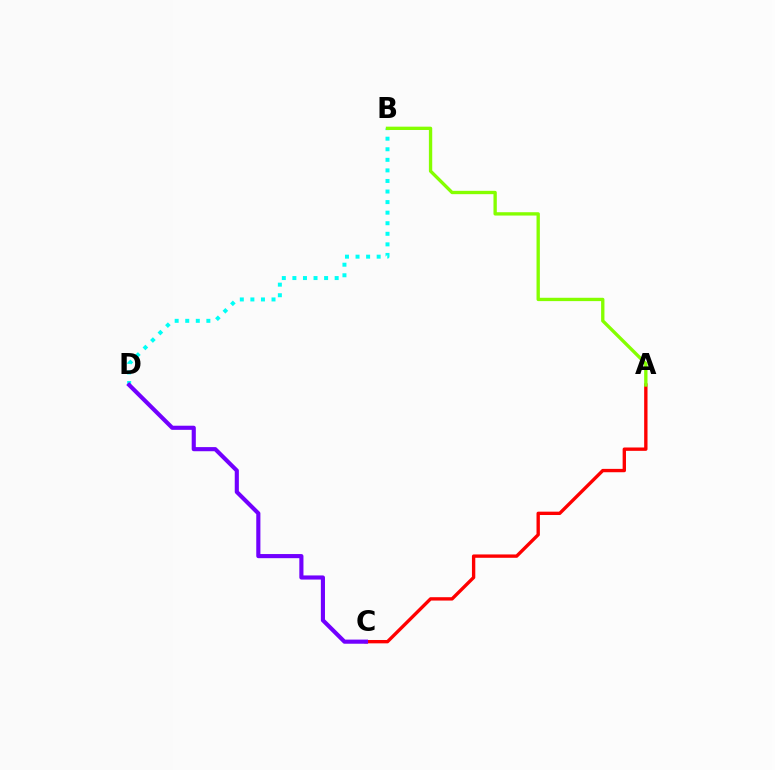{('B', 'D'): [{'color': '#00fff6', 'line_style': 'dotted', 'thickness': 2.87}], ('A', 'C'): [{'color': '#ff0000', 'line_style': 'solid', 'thickness': 2.41}], ('A', 'B'): [{'color': '#84ff00', 'line_style': 'solid', 'thickness': 2.4}], ('C', 'D'): [{'color': '#7200ff', 'line_style': 'solid', 'thickness': 2.97}]}